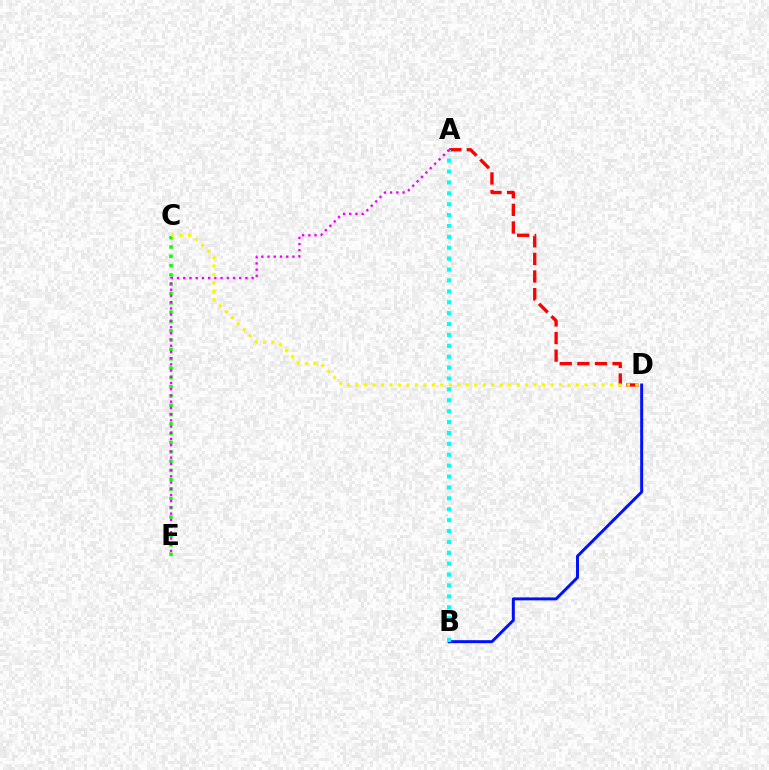{('B', 'D'): [{'color': '#0010ff', 'line_style': 'solid', 'thickness': 2.14}], ('A', 'D'): [{'color': '#ff0000', 'line_style': 'dashed', 'thickness': 2.39}], ('C', 'E'): [{'color': '#08ff00', 'line_style': 'dotted', 'thickness': 2.53}], ('C', 'D'): [{'color': '#fcf500', 'line_style': 'dotted', 'thickness': 2.3}], ('A', 'B'): [{'color': '#00fff6', 'line_style': 'dotted', 'thickness': 2.96}], ('A', 'E'): [{'color': '#ee00ff', 'line_style': 'dotted', 'thickness': 1.69}]}